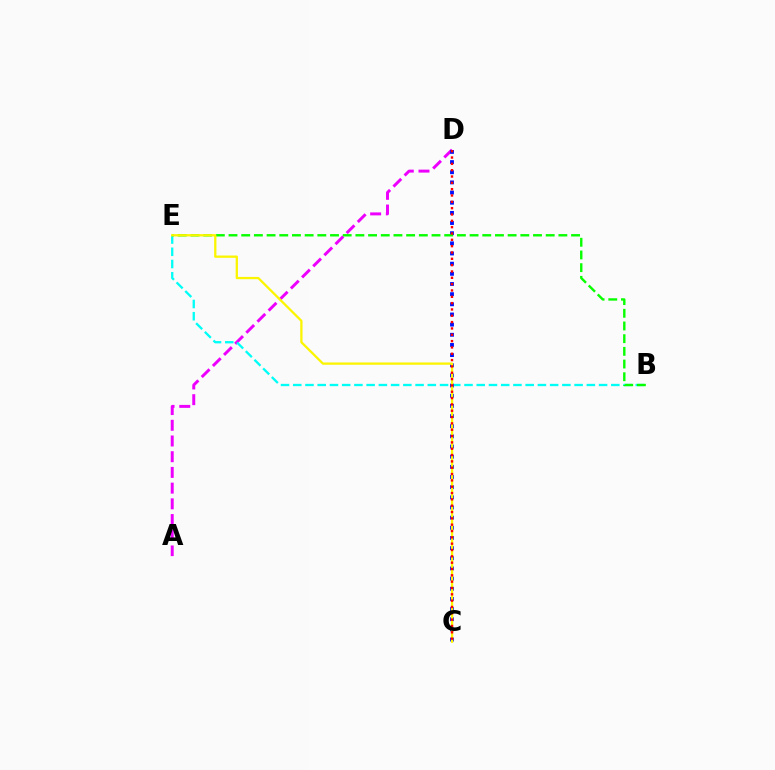{('A', 'D'): [{'color': '#ee00ff', 'line_style': 'dashed', 'thickness': 2.13}], ('B', 'E'): [{'color': '#00fff6', 'line_style': 'dashed', 'thickness': 1.66}, {'color': '#08ff00', 'line_style': 'dashed', 'thickness': 1.72}], ('C', 'D'): [{'color': '#0010ff', 'line_style': 'dotted', 'thickness': 2.76}, {'color': '#ff0000', 'line_style': 'dotted', 'thickness': 1.72}], ('C', 'E'): [{'color': '#fcf500', 'line_style': 'solid', 'thickness': 1.65}]}